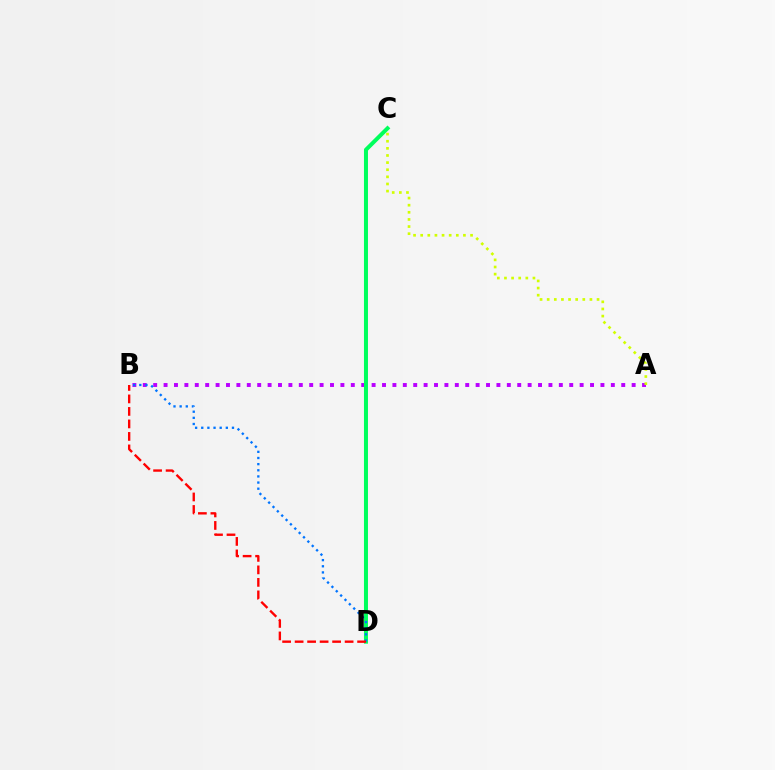{('A', 'B'): [{'color': '#b900ff', 'line_style': 'dotted', 'thickness': 2.83}], ('A', 'C'): [{'color': '#d1ff00', 'line_style': 'dotted', 'thickness': 1.94}], ('C', 'D'): [{'color': '#00ff5c', 'line_style': 'solid', 'thickness': 2.88}], ('B', 'D'): [{'color': '#0074ff', 'line_style': 'dotted', 'thickness': 1.67}, {'color': '#ff0000', 'line_style': 'dashed', 'thickness': 1.7}]}